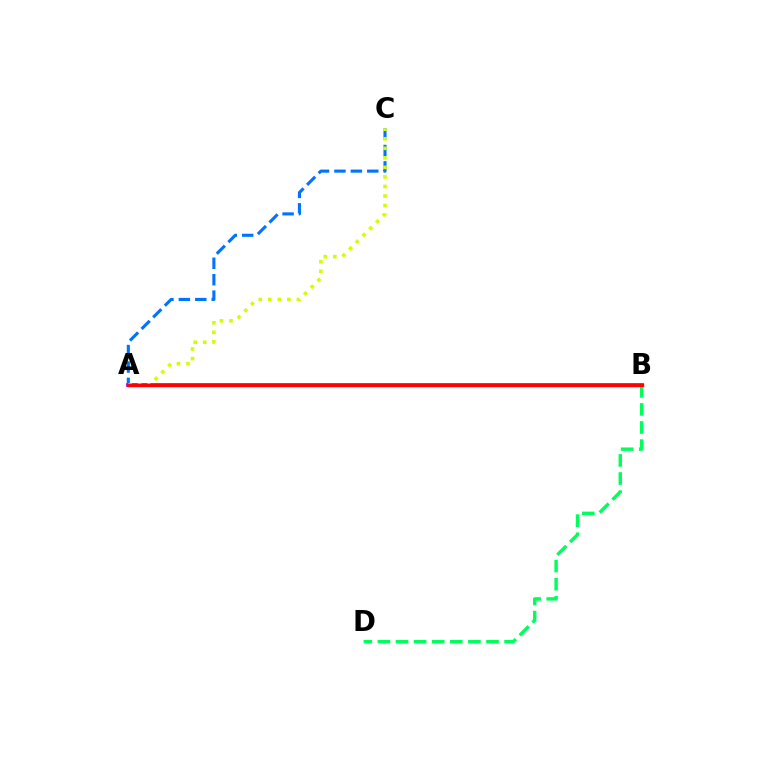{('A', 'B'): [{'color': '#b900ff', 'line_style': 'solid', 'thickness': 2.66}, {'color': '#ff0000', 'line_style': 'solid', 'thickness': 2.43}], ('A', 'C'): [{'color': '#0074ff', 'line_style': 'dashed', 'thickness': 2.23}, {'color': '#d1ff00', 'line_style': 'dotted', 'thickness': 2.59}], ('B', 'D'): [{'color': '#00ff5c', 'line_style': 'dashed', 'thickness': 2.46}]}